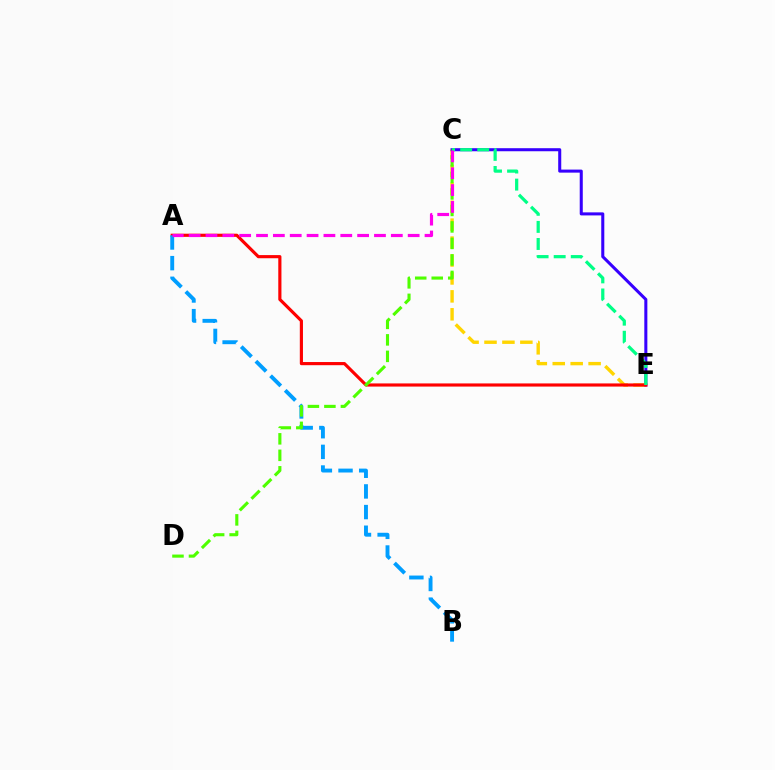{('C', 'E'): [{'color': '#ffd500', 'line_style': 'dashed', 'thickness': 2.44}, {'color': '#3700ff', 'line_style': 'solid', 'thickness': 2.19}, {'color': '#00ff86', 'line_style': 'dashed', 'thickness': 2.32}], ('A', 'E'): [{'color': '#ff0000', 'line_style': 'solid', 'thickness': 2.27}], ('A', 'B'): [{'color': '#009eff', 'line_style': 'dashed', 'thickness': 2.81}], ('C', 'D'): [{'color': '#4fff00', 'line_style': 'dashed', 'thickness': 2.24}], ('A', 'C'): [{'color': '#ff00ed', 'line_style': 'dashed', 'thickness': 2.29}]}